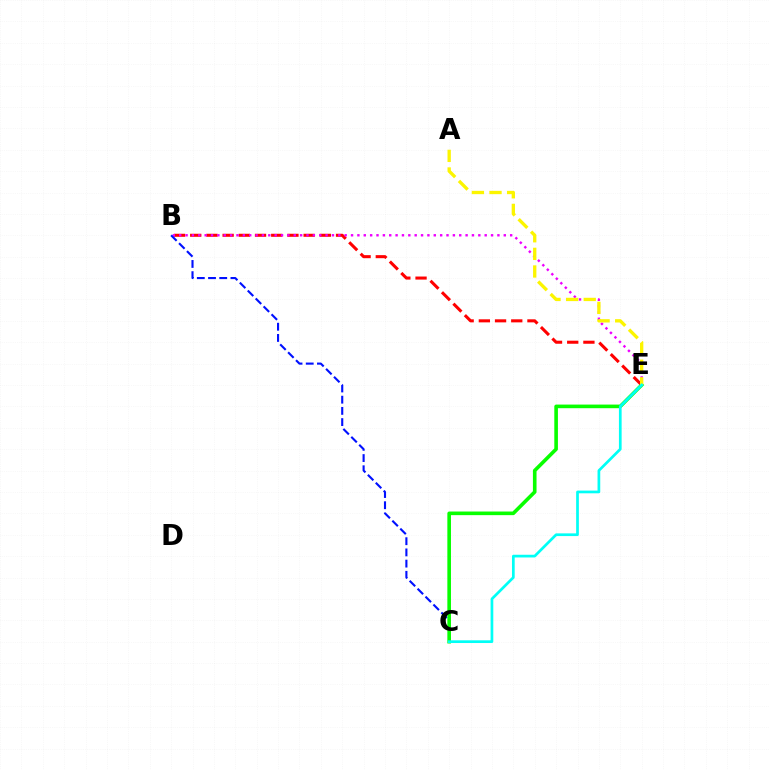{('B', 'E'): [{'color': '#ff0000', 'line_style': 'dashed', 'thickness': 2.2}, {'color': '#ee00ff', 'line_style': 'dotted', 'thickness': 1.73}], ('B', 'C'): [{'color': '#0010ff', 'line_style': 'dashed', 'thickness': 1.52}], ('C', 'E'): [{'color': '#08ff00', 'line_style': 'solid', 'thickness': 2.61}, {'color': '#00fff6', 'line_style': 'solid', 'thickness': 1.95}], ('A', 'E'): [{'color': '#fcf500', 'line_style': 'dashed', 'thickness': 2.39}]}